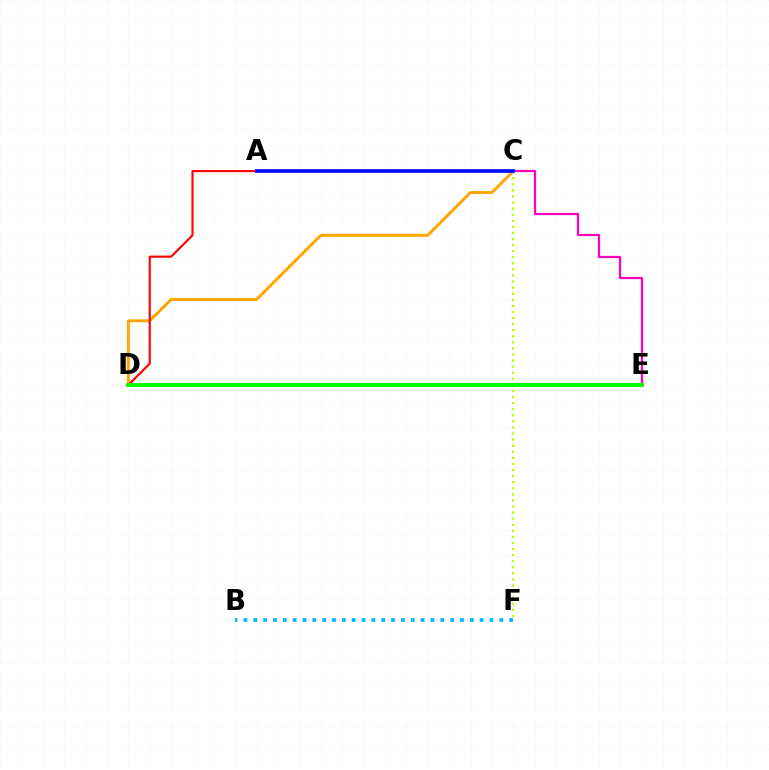{('A', 'C'): [{'color': '#00ff9d', 'line_style': 'solid', 'thickness': 1.51}, {'color': '#0010ff', 'line_style': 'solid', 'thickness': 2.65}], ('C', 'D'): [{'color': '#ffa500', 'line_style': 'solid', 'thickness': 2.11}, {'color': '#ff0000', 'line_style': 'solid', 'thickness': 1.54}], ('C', 'F'): [{'color': '#b3ff00', 'line_style': 'dotted', 'thickness': 1.65}], ('B', 'F'): [{'color': '#00b5ff', 'line_style': 'dotted', 'thickness': 2.67}], ('C', 'E'): [{'color': '#ff00bd', 'line_style': 'solid', 'thickness': 1.61}], ('D', 'E'): [{'color': '#9b00ff', 'line_style': 'dashed', 'thickness': 1.82}, {'color': '#08ff00', 'line_style': 'solid', 'thickness': 2.8}]}